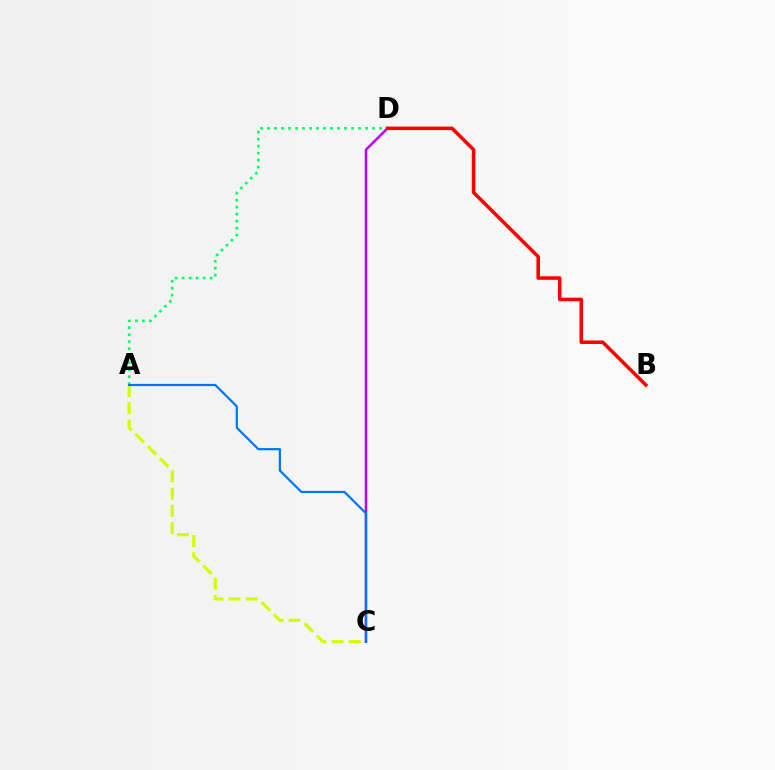{('C', 'D'): [{'color': '#b900ff', 'line_style': 'solid', 'thickness': 1.8}], ('A', 'D'): [{'color': '#00ff5c', 'line_style': 'dotted', 'thickness': 1.9}], ('B', 'D'): [{'color': '#ff0000', 'line_style': 'solid', 'thickness': 2.54}], ('A', 'C'): [{'color': '#d1ff00', 'line_style': 'dashed', 'thickness': 2.34}, {'color': '#0074ff', 'line_style': 'solid', 'thickness': 1.58}]}